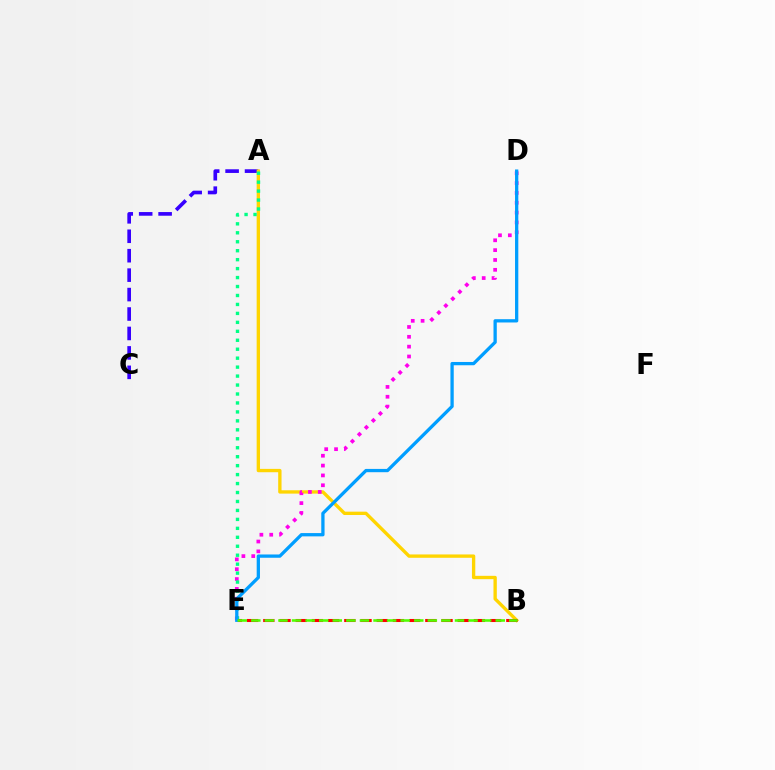{('A', 'C'): [{'color': '#3700ff', 'line_style': 'dashed', 'thickness': 2.64}], ('A', 'B'): [{'color': '#ffd500', 'line_style': 'solid', 'thickness': 2.41}], ('D', 'E'): [{'color': '#ff00ed', 'line_style': 'dotted', 'thickness': 2.67}, {'color': '#009eff', 'line_style': 'solid', 'thickness': 2.37}], ('A', 'E'): [{'color': '#00ff86', 'line_style': 'dotted', 'thickness': 2.43}], ('B', 'E'): [{'color': '#ff0000', 'line_style': 'dashed', 'thickness': 2.2}, {'color': '#4fff00', 'line_style': 'dashed', 'thickness': 1.84}]}